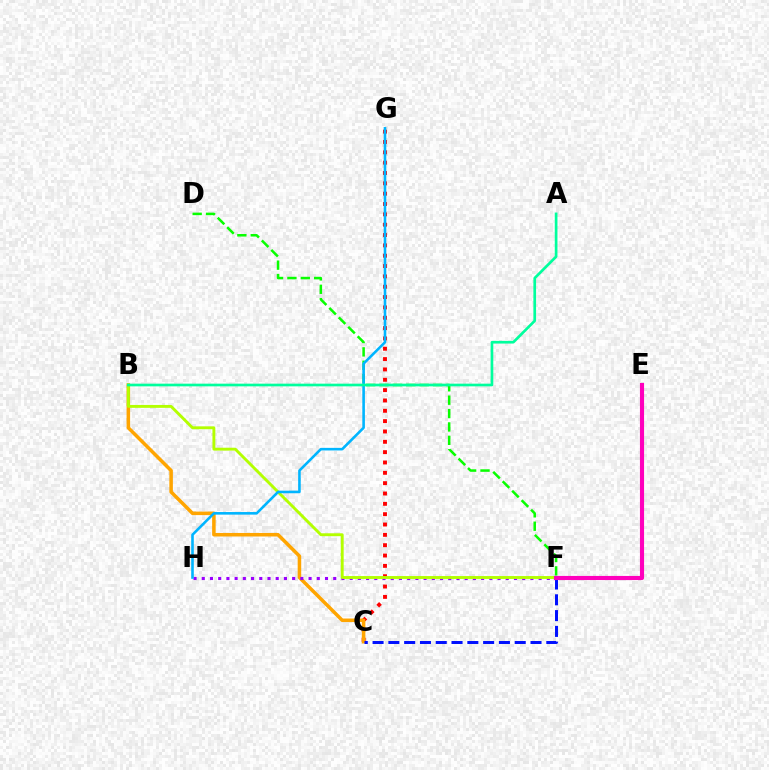{('C', 'G'): [{'color': '#ff0000', 'line_style': 'dotted', 'thickness': 2.81}], ('D', 'F'): [{'color': '#08ff00', 'line_style': 'dashed', 'thickness': 1.82}], ('B', 'C'): [{'color': '#ffa500', 'line_style': 'solid', 'thickness': 2.54}], ('C', 'F'): [{'color': '#0010ff', 'line_style': 'dashed', 'thickness': 2.15}], ('F', 'H'): [{'color': '#9b00ff', 'line_style': 'dotted', 'thickness': 2.23}], ('B', 'F'): [{'color': '#b3ff00', 'line_style': 'solid', 'thickness': 2.08}], ('G', 'H'): [{'color': '#00b5ff', 'line_style': 'solid', 'thickness': 1.87}], ('A', 'B'): [{'color': '#00ff9d', 'line_style': 'solid', 'thickness': 1.93}], ('E', 'F'): [{'color': '#ff00bd', 'line_style': 'solid', 'thickness': 2.96}]}